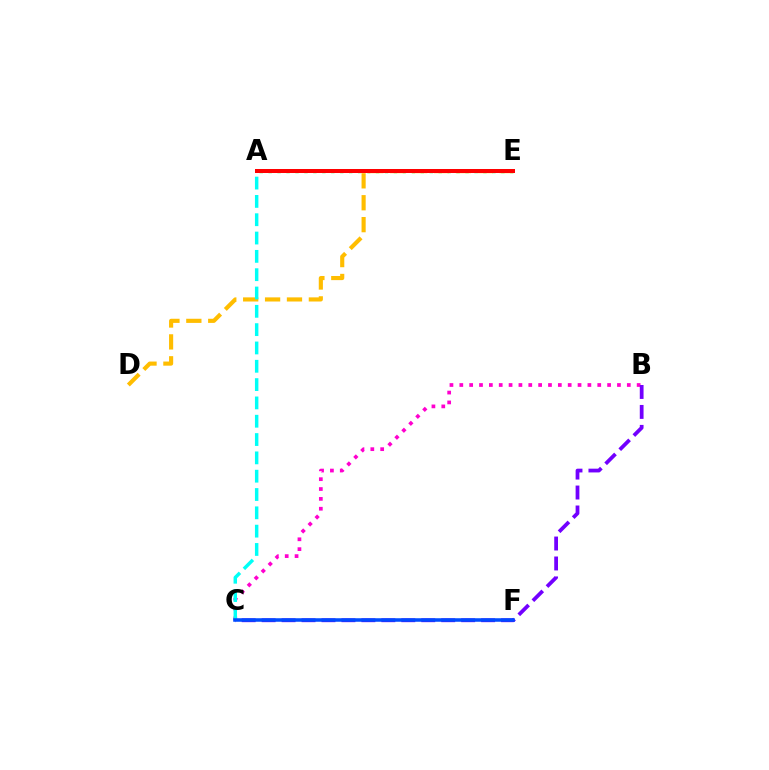{('B', 'C'): [{'color': '#ff00cf', 'line_style': 'dotted', 'thickness': 2.68}, {'color': '#7200ff', 'line_style': 'dashed', 'thickness': 2.71}], ('A', 'E'): [{'color': '#00ff39', 'line_style': 'dotted', 'thickness': 2.43}, {'color': '#84ff00', 'line_style': 'solid', 'thickness': 2.14}, {'color': '#ff0000', 'line_style': 'solid', 'thickness': 2.88}], ('D', 'E'): [{'color': '#ffbd00', 'line_style': 'dashed', 'thickness': 2.98}], ('A', 'C'): [{'color': '#00fff6', 'line_style': 'dashed', 'thickness': 2.49}], ('C', 'F'): [{'color': '#004bff', 'line_style': 'solid', 'thickness': 2.54}]}